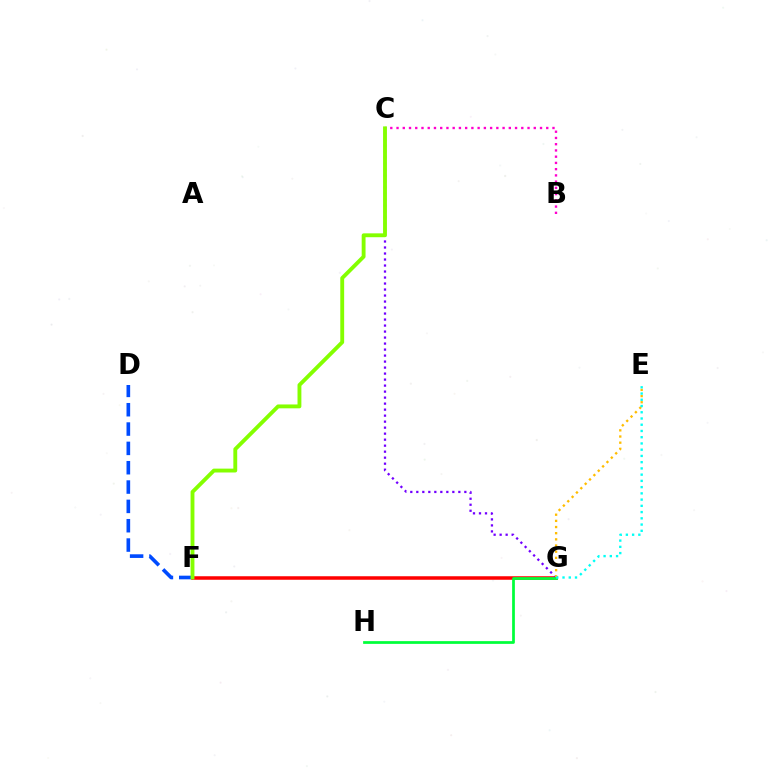{('D', 'F'): [{'color': '#004bff', 'line_style': 'dashed', 'thickness': 2.63}], ('F', 'G'): [{'color': '#ff0000', 'line_style': 'solid', 'thickness': 2.53}], ('C', 'G'): [{'color': '#7200ff', 'line_style': 'dotted', 'thickness': 1.63}], ('B', 'C'): [{'color': '#ff00cf', 'line_style': 'dotted', 'thickness': 1.69}], ('E', 'G'): [{'color': '#ffbd00', 'line_style': 'dotted', 'thickness': 1.67}, {'color': '#00fff6', 'line_style': 'dotted', 'thickness': 1.7}], ('C', 'F'): [{'color': '#84ff00', 'line_style': 'solid', 'thickness': 2.78}], ('G', 'H'): [{'color': '#00ff39', 'line_style': 'solid', 'thickness': 1.97}]}